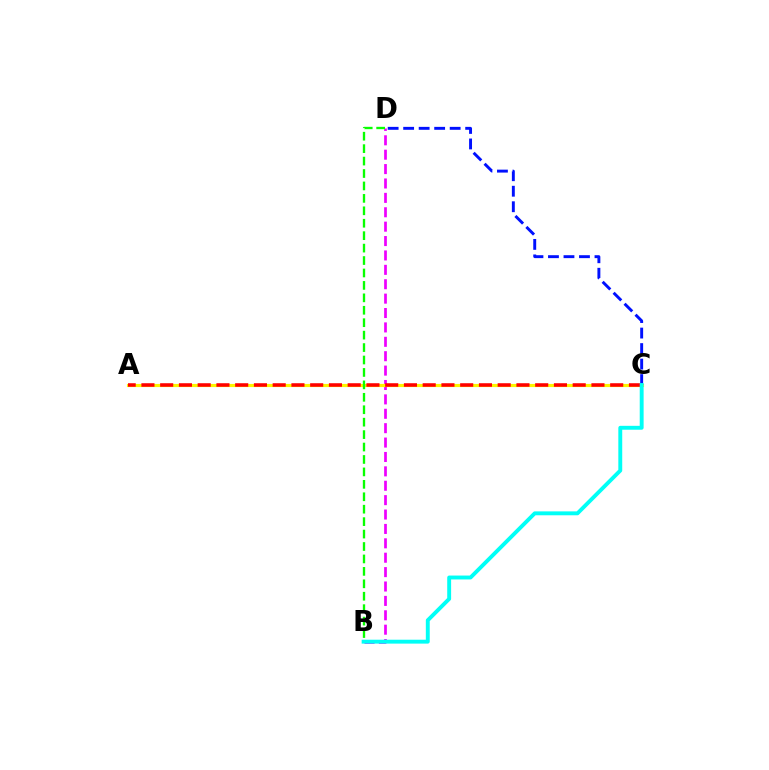{('B', 'D'): [{'color': '#ee00ff', 'line_style': 'dashed', 'thickness': 1.96}, {'color': '#08ff00', 'line_style': 'dashed', 'thickness': 1.69}], ('A', 'C'): [{'color': '#fcf500', 'line_style': 'solid', 'thickness': 2.27}, {'color': '#ff0000', 'line_style': 'dashed', 'thickness': 2.55}], ('C', 'D'): [{'color': '#0010ff', 'line_style': 'dashed', 'thickness': 2.11}], ('B', 'C'): [{'color': '#00fff6', 'line_style': 'solid', 'thickness': 2.81}]}